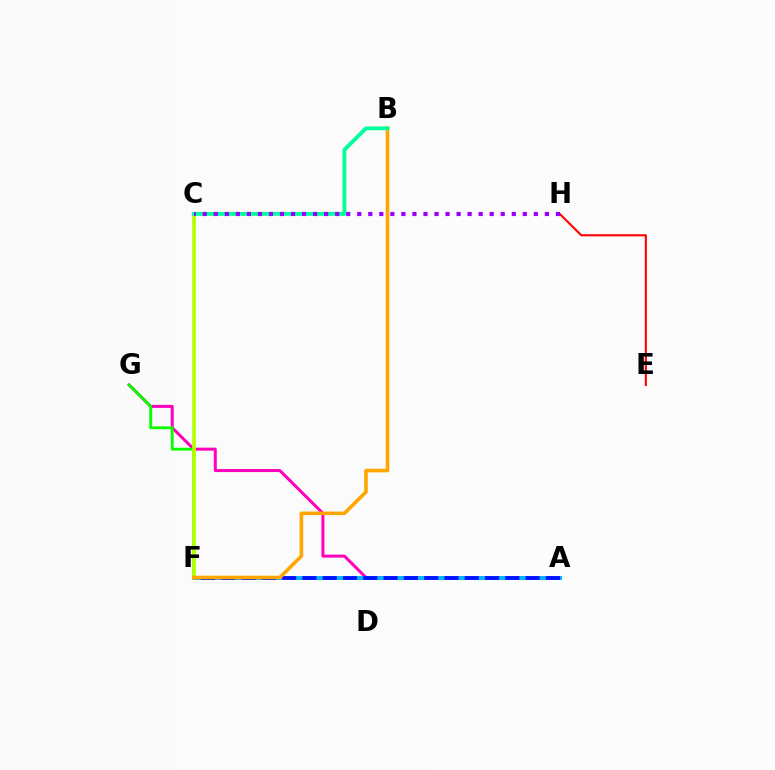{('A', 'G'): [{'color': '#ff00bd', 'line_style': 'solid', 'thickness': 2.16}], ('F', 'G'): [{'color': '#08ff00', 'line_style': 'solid', 'thickness': 2.05}], ('E', 'H'): [{'color': '#ff0000', 'line_style': 'solid', 'thickness': 1.5}], ('A', 'F'): [{'color': '#00b5ff', 'line_style': 'solid', 'thickness': 2.82}, {'color': '#0010ff', 'line_style': 'dashed', 'thickness': 2.76}], ('C', 'F'): [{'color': '#b3ff00', 'line_style': 'solid', 'thickness': 2.6}], ('B', 'F'): [{'color': '#ffa500', 'line_style': 'solid', 'thickness': 2.58}], ('B', 'C'): [{'color': '#00ff9d', 'line_style': 'solid', 'thickness': 2.76}], ('C', 'H'): [{'color': '#9b00ff', 'line_style': 'dotted', 'thickness': 3.0}]}